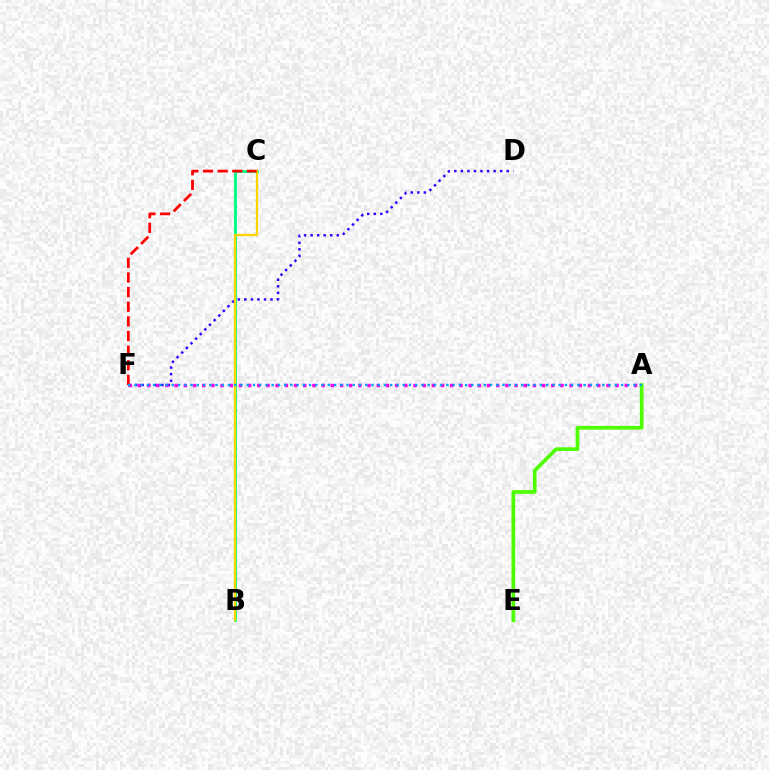{('B', 'C'): [{'color': '#00ff86', 'line_style': 'solid', 'thickness': 2.11}, {'color': '#ffd500', 'line_style': 'solid', 'thickness': 1.65}], ('D', 'F'): [{'color': '#3700ff', 'line_style': 'dotted', 'thickness': 1.78}], ('A', 'F'): [{'color': '#ff00ed', 'line_style': 'dotted', 'thickness': 2.5}, {'color': '#009eff', 'line_style': 'dotted', 'thickness': 1.7}], ('A', 'E'): [{'color': '#4fff00', 'line_style': 'solid', 'thickness': 2.65}], ('C', 'F'): [{'color': '#ff0000', 'line_style': 'dashed', 'thickness': 1.99}]}